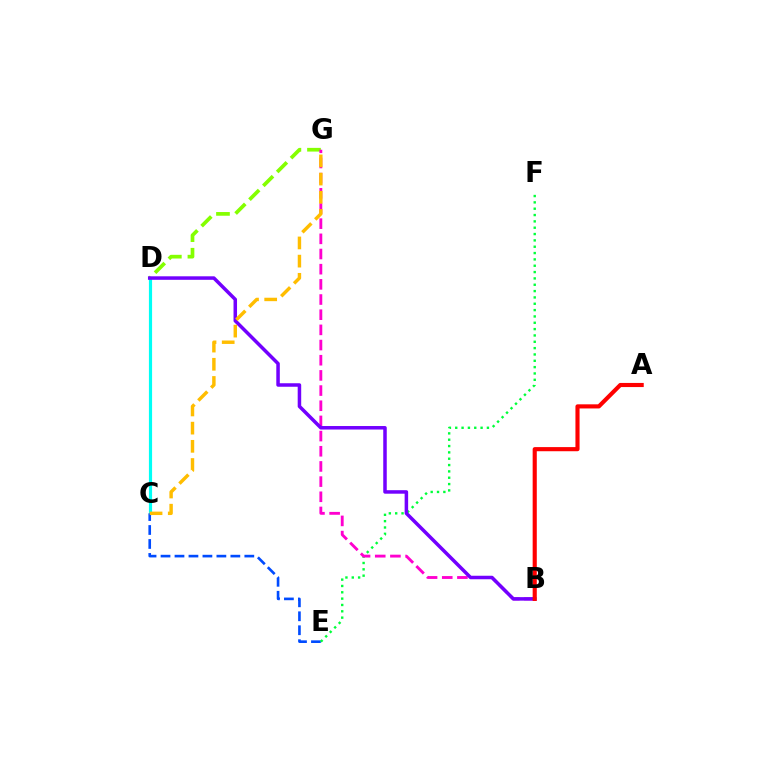{('D', 'G'): [{'color': '#84ff00', 'line_style': 'dashed', 'thickness': 2.66}], ('C', 'D'): [{'color': '#00fff6', 'line_style': 'solid', 'thickness': 2.28}], ('C', 'E'): [{'color': '#004bff', 'line_style': 'dashed', 'thickness': 1.9}], ('E', 'F'): [{'color': '#00ff39', 'line_style': 'dotted', 'thickness': 1.72}], ('B', 'G'): [{'color': '#ff00cf', 'line_style': 'dashed', 'thickness': 2.06}], ('B', 'D'): [{'color': '#7200ff', 'line_style': 'solid', 'thickness': 2.53}], ('A', 'B'): [{'color': '#ff0000', 'line_style': 'solid', 'thickness': 2.97}], ('C', 'G'): [{'color': '#ffbd00', 'line_style': 'dashed', 'thickness': 2.47}]}